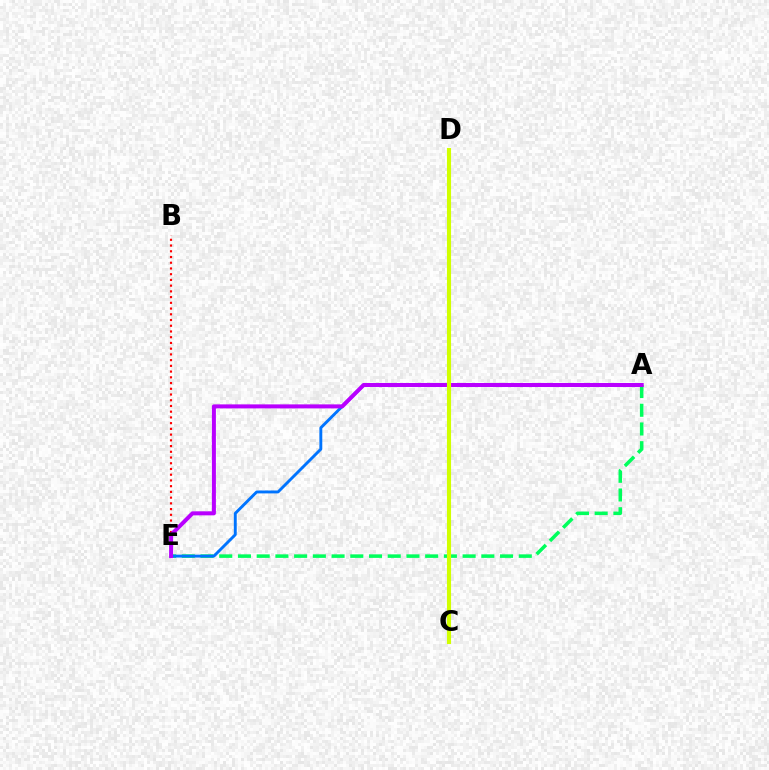{('A', 'E'): [{'color': '#00ff5c', 'line_style': 'dashed', 'thickness': 2.54}, {'color': '#0074ff', 'line_style': 'solid', 'thickness': 2.09}, {'color': '#b900ff', 'line_style': 'solid', 'thickness': 2.89}], ('B', 'E'): [{'color': '#ff0000', 'line_style': 'dotted', 'thickness': 1.56}], ('C', 'D'): [{'color': '#d1ff00', 'line_style': 'solid', 'thickness': 2.95}]}